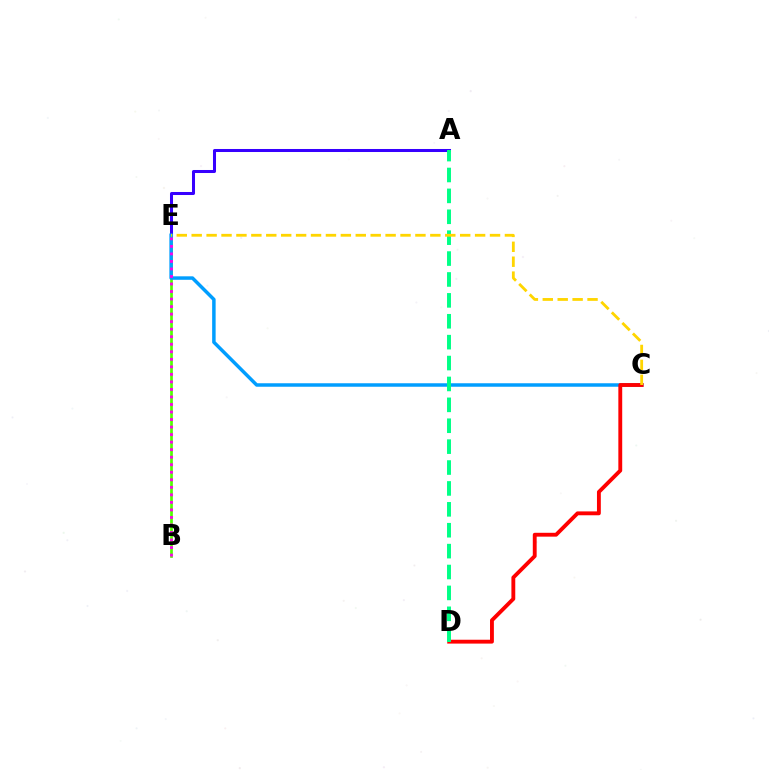{('A', 'E'): [{'color': '#3700ff', 'line_style': 'solid', 'thickness': 2.18}], ('B', 'E'): [{'color': '#4fff00', 'line_style': 'solid', 'thickness': 1.95}, {'color': '#ff00ed', 'line_style': 'dotted', 'thickness': 2.05}], ('C', 'E'): [{'color': '#009eff', 'line_style': 'solid', 'thickness': 2.51}, {'color': '#ffd500', 'line_style': 'dashed', 'thickness': 2.03}], ('C', 'D'): [{'color': '#ff0000', 'line_style': 'solid', 'thickness': 2.78}], ('A', 'D'): [{'color': '#00ff86', 'line_style': 'dashed', 'thickness': 2.84}]}